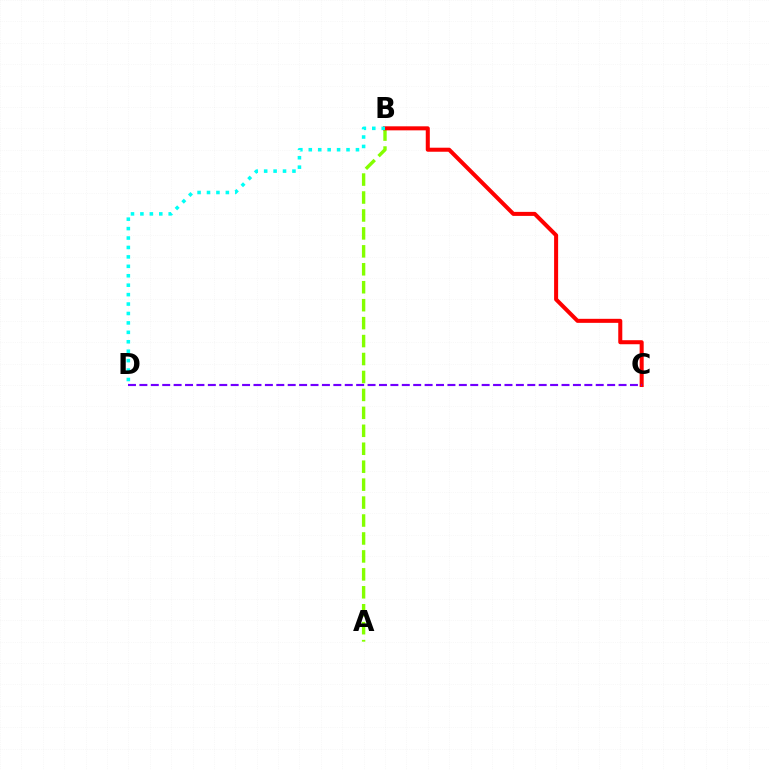{('A', 'B'): [{'color': '#84ff00', 'line_style': 'dashed', 'thickness': 2.44}], ('B', 'C'): [{'color': '#ff0000', 'line_style': 'solid', 'thickness': 2.9}], ('B', 'D'): [{'color': '#00fff6', 'line_style': 'dotted', 'thickness': 2.56}], ('C', 'D'): [{'color': '#7200ff', 'line_style': 'dashed', 'thickness': 1.55}]}